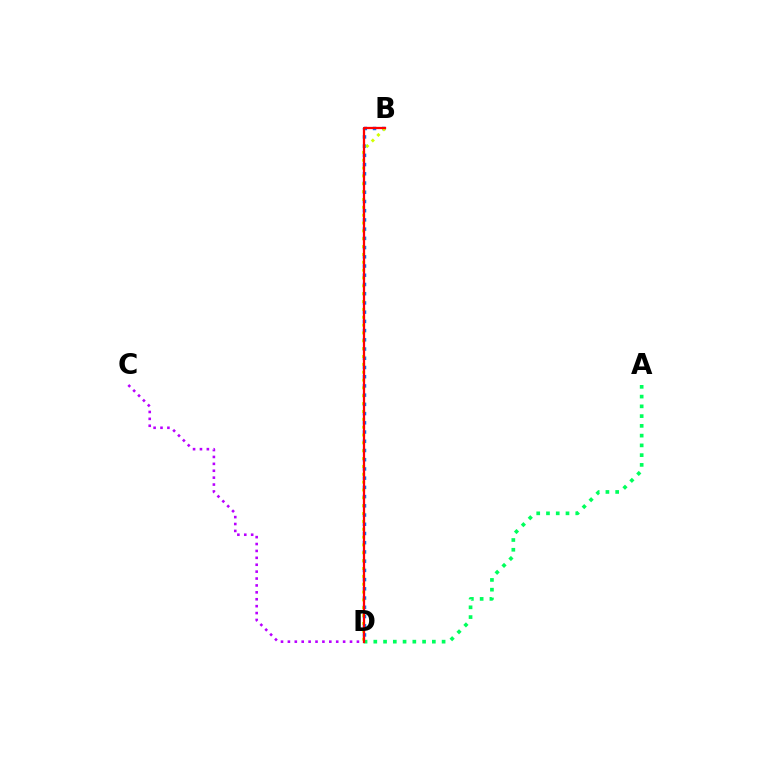{('B', 'D'): [{'color': '#0074ff', 'line_style': 'dotted', 'thickness': 2.51}, {'color': '#d1ff00', 'line_style': 'dotted', 'thickness': 2.13}, {'color': '#ff0000', 'line_style': 'solid', 'thickness': 1.63}], ('C', 'D'): [{'color': '#b900ff', 'line_style': 'dotted', 'thickness': 1.88}], ('A', 'D'): [{'color': '#00ff5c', 'line_style': 'dotted', 'thickness': 2.65}]}